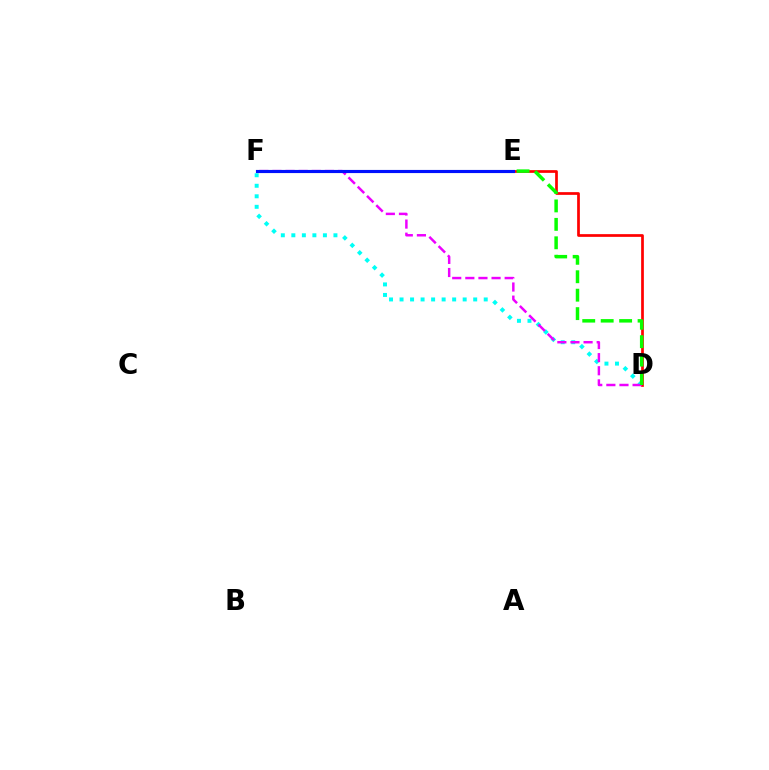{('E', 'F'): [{'color': '#fcf500', 'line_style': 'solid', 'thickness': 2.19}, {'color': '#0010ff', 'line_style': 'solid', 'thickness': 2.25}], ('D', 'F'): [{'color': '#00fff6', 'line_style': 'dotted', 'thickness': 2.86}, {'color': '#ee00ff', 'line_style': 'dashed', 'thickness': 1.78}], ('D', 'E'): [{'color': '#ff0000', 'line_style': 'solid', 'thickness': 1.96}, {'color': '#08ff00', 'line_style': 'dashed', 'thickness': 2.51}]}